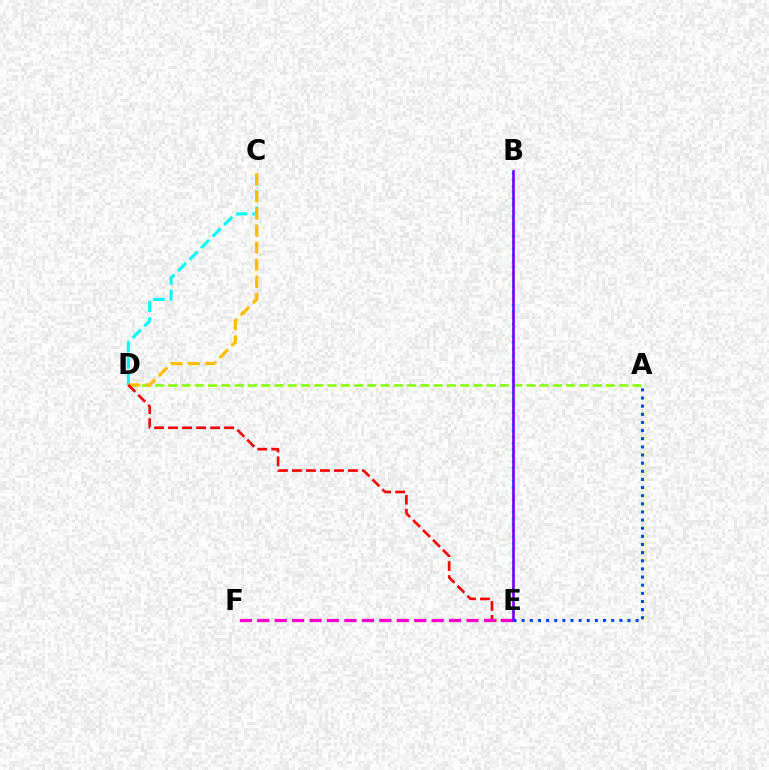{('A', 'D'): [{'color': '#84ff00', 'line_style': 'dashed', 'thickness': 1.8}], ('C', 'D'): [{'color': '#00fff6', 'line_style': 'dashed', 'thickness': 2.22}, {'color': '#ffbd00', 'line_style': 'dashed', 'thickness': 2.32}], ('B', 'E'): [{'color': '#00ff39', 'line_style': 'dotted', 'thickness': 1.7}, {'color': '#7200ff', 'line_style': 'solid', 'thickness': 1.89}], ('D', 'E'): [{'color': '#ff0000', 'line_style': 'dashed', 'thickness': 1.9}], ('E', 'F'): [{'color': '#ff00cf', 'line_style': 'dashed', 'thickness': 2.37}], ('A', 'E'): [{'color': '#004bff', 'line_style': 'dotted', 'thickness': 2.21}]}